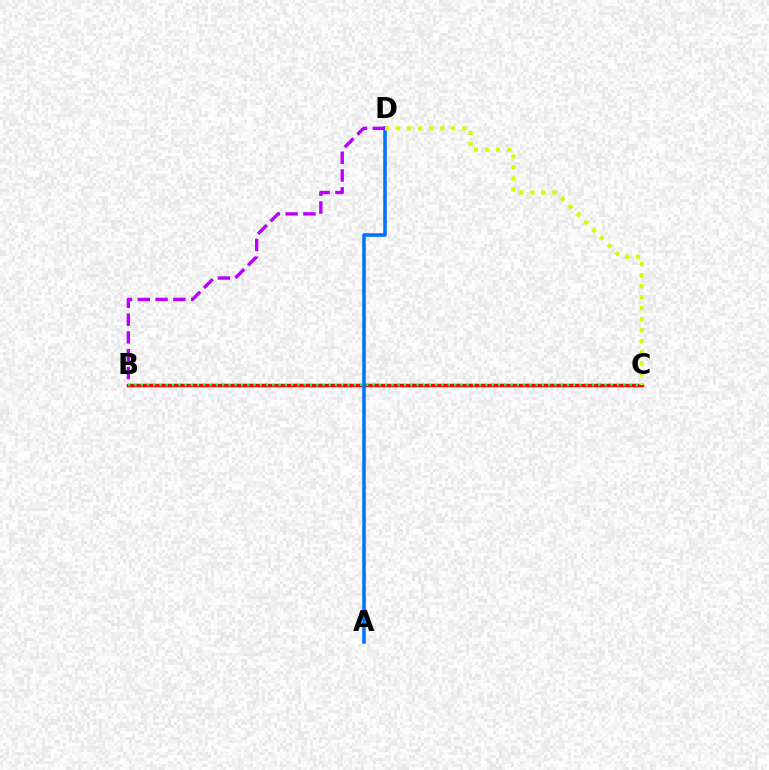{('B', 'C'): [{'color': '#ff0000', 'line_style': 'solid', 'thickness': 2.5}, {'color': '#00ff5c', 'line_style': 'dotted', 'thickness': 1.7}], ('A', 'D'): [{'color': '#0074ff', 'line_style': 'solid', 'thickness': 2.57}], ('B', 'D'): [{'color': '#b900ff', 'line_style': 'dashed', 'thickness': 2.42}], ('C', 'D'): [{'color': '#d1ff00', 'line_style': 'dotted', 'thickness': 3.0}]}